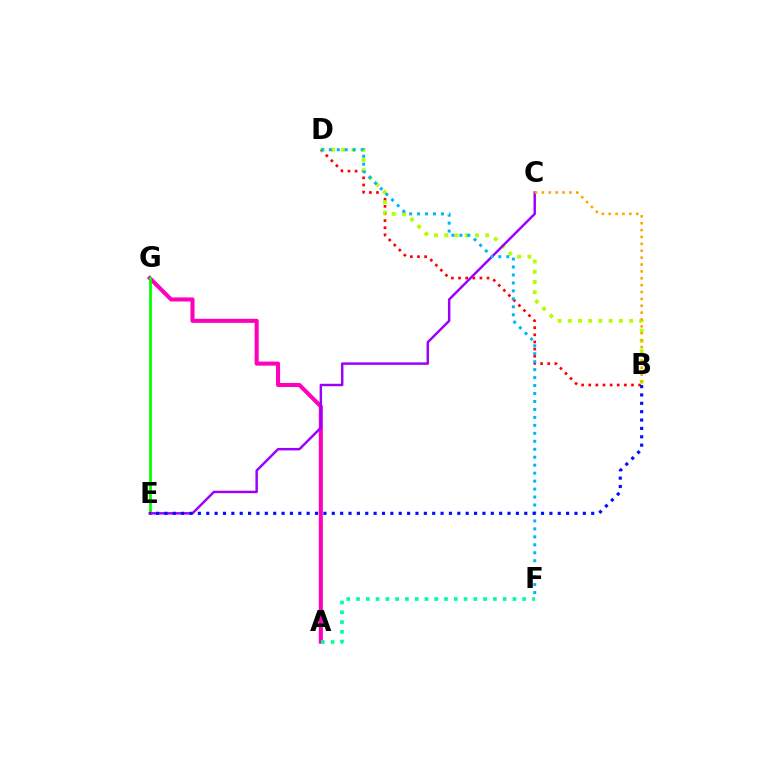{('B', 'D'): [{'color': '#ff0000', 'line_style': 'dotted', 'thickness': 1.94}, {'color': '#b3ff00', 'line_style': 'dotted', 'thickness': 2.78}], ('A', 'G'): [{'color': '#ff00bd', 'line_style': 'solid', 'thickness': 2.92}], ('E', 'G'): [{'color': '#08ff00', 'line_style': 'solid', 'thickness': 2.01}], ('C', 'E'): [{'color': '#9b00ff', 'line_style': 'solid', 'thickness': 1.76}], ('B', 'C'): [{'color': '#ffa500', 'line_style': 'dotted', 'thickness': 1.87}], ('D', 'F'): [{'color': '#00b5ff', 'line_style': 'dotted', 'thickness': 2.16}], ('A', 'F'): [{'color': '#00ff9d', 'line_style': 'dotted', 'thickness': 2.66}], ('B', 'E'): [{'color': '#0010ff', 'line_style': 'dotted', 'thickness': 2.27}]}